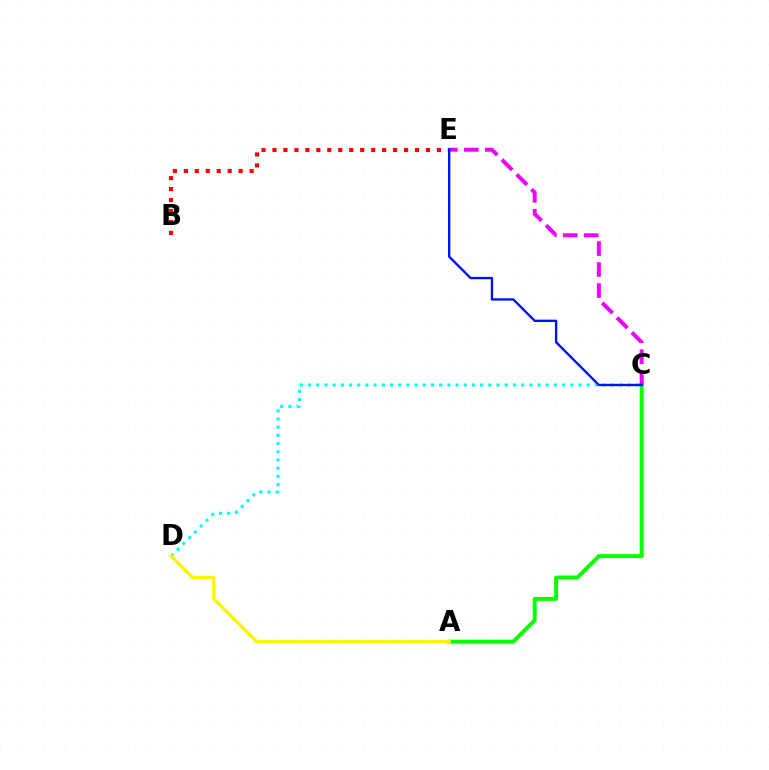{('C', 'D'): [{'color': '#00fff6', 'line_style': 'dotted', 'thickness': 2.23}], ('A', 'C'): [{'color': '#08ff00', 'line_style': 'solid', 'thickness': 2.84}], ('B', 'E'): [{'color': '#ff0000', 'line_style': 'dotted', 'thickness': 2.98}], ('C', 'E'): [{'color': '#ee00ff', 'line_style': 'dashed', 'thickness': 2.85}, {'color': '#0010ff', 'line_style': 'solid', 'thickness': 1.69}], ('A', 'D'): [{'color': '#fcf500', 'line_style': 'solid', 'thickness': 2.42}]}